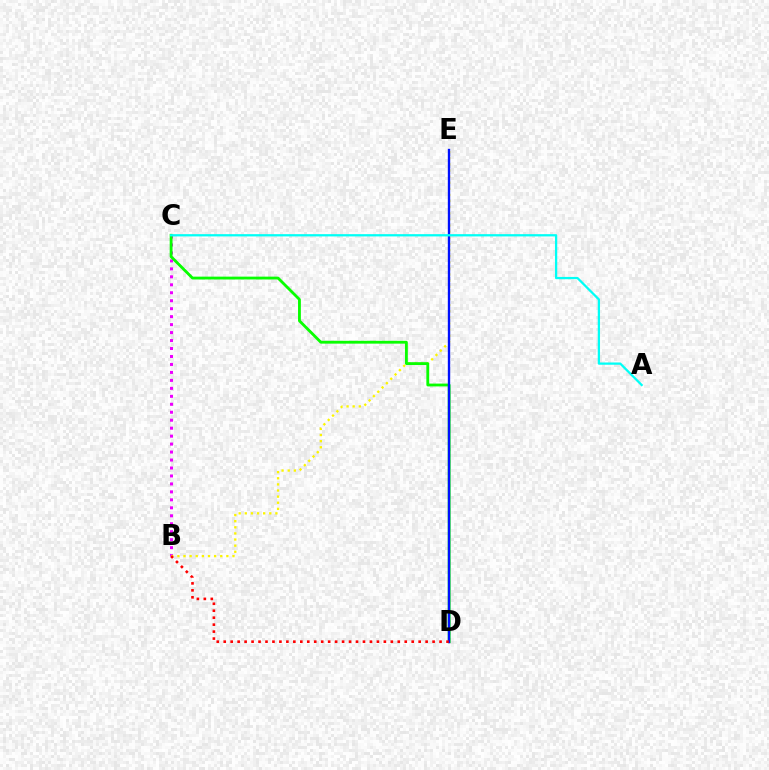{('B', 'C'): [{'color': '#ee00ff', 'line_style': 'dotted', 'thickness': 2.16}], ('B', 'E'): [{'color': '#fcf500', 'line_style': 'dotted', 'thickness': 1.66}], ('C', 'D'): [{'color': '#08ff00', 'line_style': 'solid', 'thickness': 2.04}], ('D', 'E'): [{'color': '#0010ff', 'line_style': 'solid', 'thickness': 1.7}], ('B', 'D'): [{'color': '#ff0000', 'line_style': 'dotted', 'thickness': 1.89}], ('A', 'C'): [{'color': '#00fff6', 'line_style': 'solid', 'thickness': 1.63}]}